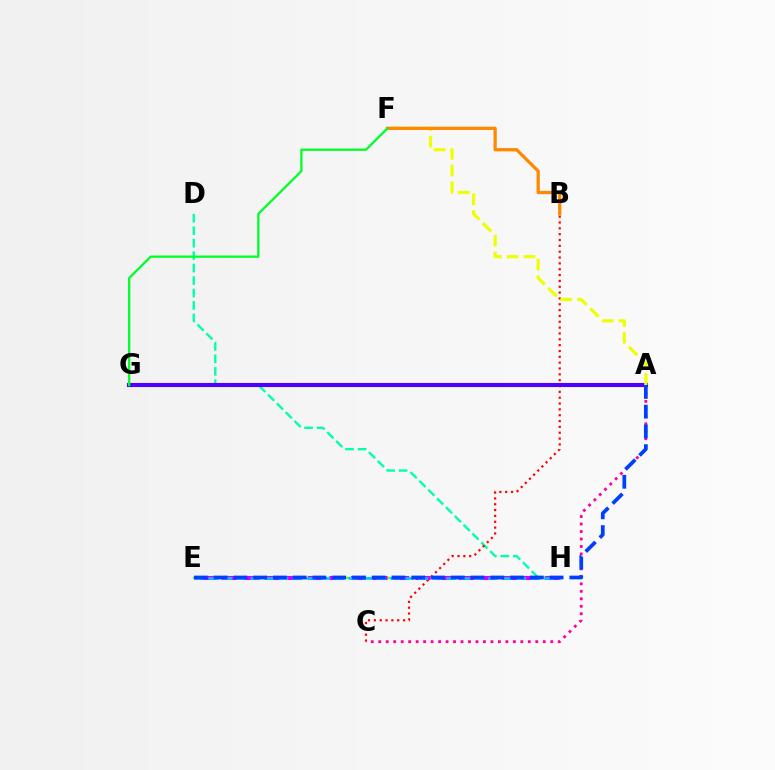{('D', 'H'): [{'color': '#00ffaf', 'line_style': 'dashed', 'thickness': 1.69}], ('B', 'C'): [{'color': '#ff0000', 'line_style': 'dotted', 'thickness': 1.59}], ('E', 'H'): [{'color': '#66ff00', 'line_style': 'solid', 'thickness': 1.62}, {'color': '#d600ff', 'line_style': 'dashed', 'thickness': 2.93}, {'color': '#00c7ff', 'line_style': 'dashed', 'thickness': 1.9}], ('A', 'C'): [{'color': '#ff00a0', 'line_style': 'dotted', 'thickness': 2.03}], ('A', 'G'): [{'color': '#4f00ff', 'line_style': 'solid', 'thickness': 2.96}], ('A', 'F'): [{'color': '#eeff00', 'line_style': 'dashed', 'thickness': 2.28}], ('A', 'E'): [{'color': '#003fff', 'line_style': 'dashed', 'thickness': 2.68}], ('B', 'F'): [{'color': '#ff8800', 'line_style': 'solid', 'thickness': 2.34}], ('F', 'G'): [{'color': '#00ff27', 'line_style': 'solid', 'thickness': 1.64}]}